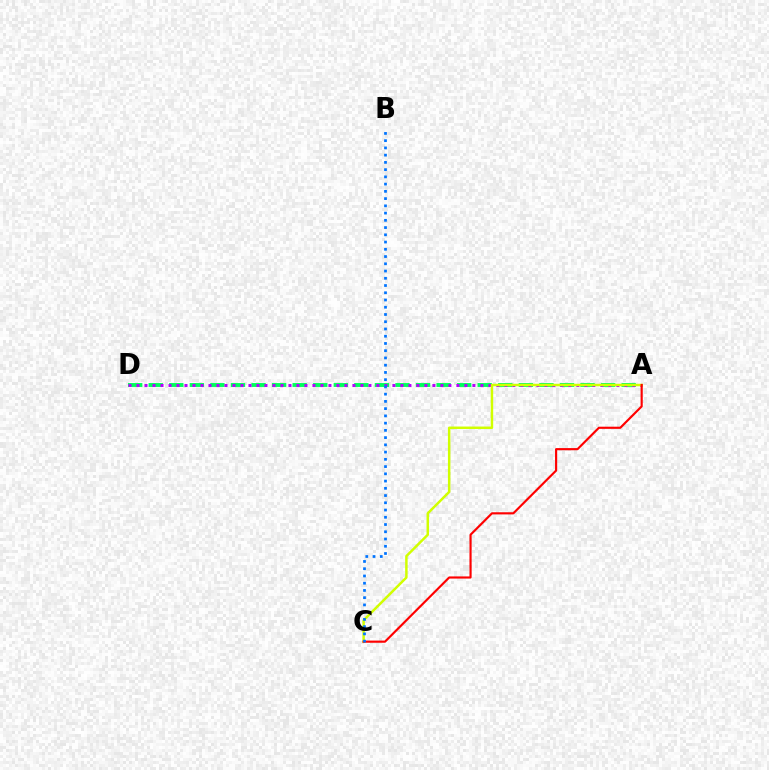{('A', 'D'): [{'color': '#00ff5c', 'line_style': 'dashed', 'thickness': 2.79}, {'color': '#b900ff', 'line_style': 'dotted', 'thickness': 2.17}], ('A', 'C'): [{'color': '#d1ff00', 'line_style': 'solid', 'thickness': 1.79}, {'color': '#ff0000', 'line_style': 'solid', 'thickness': 1.55}], ('B', 'C'): [{'color': '#0074ff', 'line_style': 'dotted', 'thickness': 1.97}]}